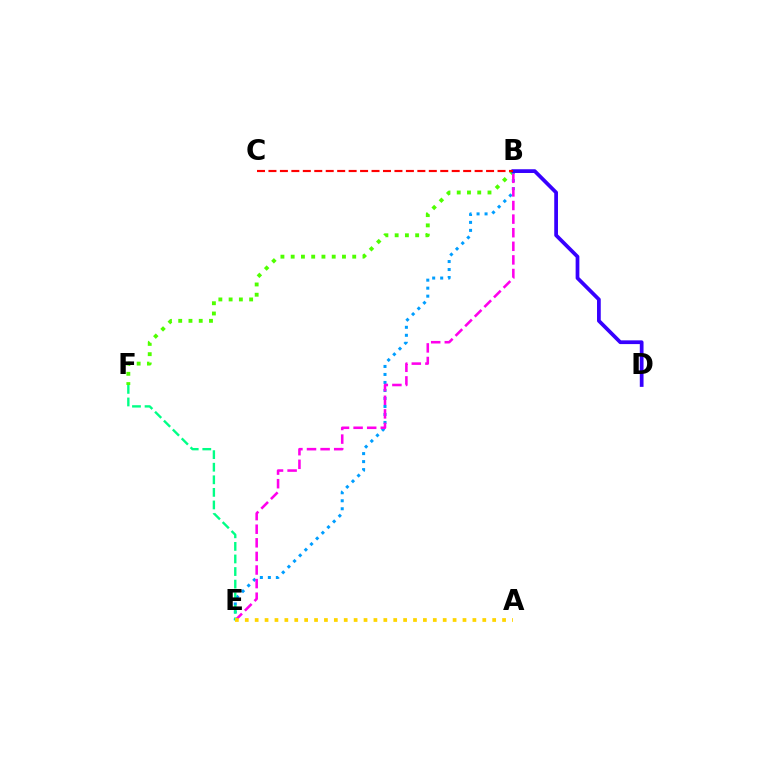{('B', 'F'): [{'color': '#4fff00', 'line_style': 'dotted', 'thickness': 2.79}], ('B', 'E'): [{'color': '#009eff', 'line_style': 'dotted', 'thickness': 2.17}, {'color': '#ff00ed', 'line_style': 'dashed', 'thickness': 1.85}], ('B', 'D'): [{'color': '#3700ff', 'line_style': 'solid', 'thickness': 2.69}], ('B', 'C'): [{'color': '#ff0000', 'line_style': 'dashed', 'thickness': 1.56}], ('E', 'F'): [{'color': '#00ff86', 'line_style': 'dashed', 'thickness': 1.71}], ('A', 'E'): [{'color': '#ffd500', 'line_style': 'dotted', 'thickness': 2.69}]}